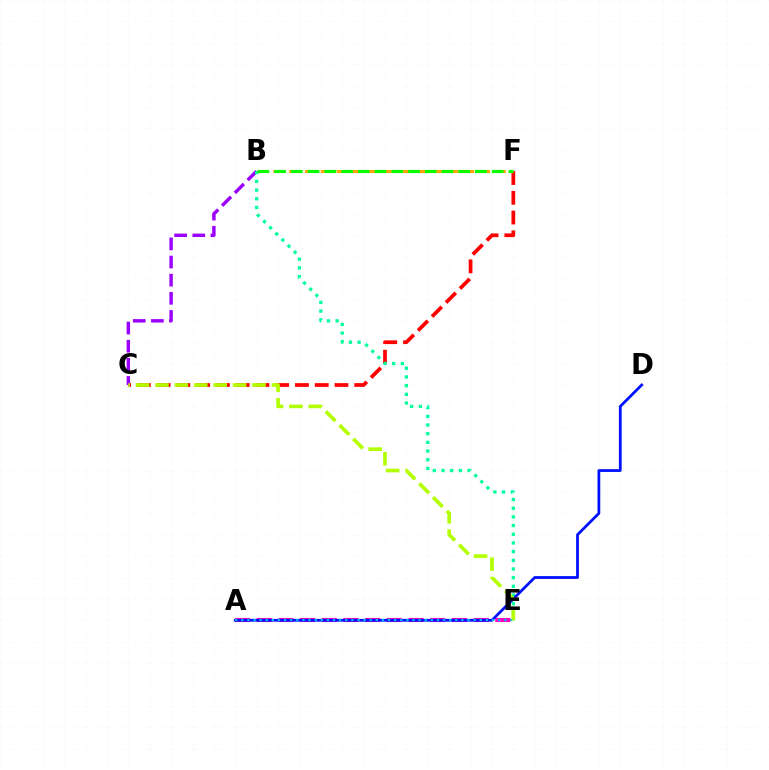{('C', 'F'): [{'color': '#ff0000', 'line_style': 'dashed', 'thickness': 2.68}], ('B', 'C'): [{'color': '#9b00ff', 'line_style': 'dashed', 'thickness': 2.46}], ('B', 'E'): [{'color': '#00ff9d', 'line_style': 'dotted', 'thickness': 2.36}], ('A', 'E'): [{'color': '#ff00bd', 'line_style': 'dashed', 'thickness': 2.95}, {'color': '#00b5ff', 'line_style': 'dotted', 'thickness': 1.66}], ('A', 'D'): [{'color': '#0010ff', 'line_style': 'solid', 'thickness': 2.0}], ('B', 'F'): [{'color': '#ffa500', 'line_style': 'dashed', 'thickness': 2.15}, {'color': '#08ff00', 'line_style': 'dashed', 'thickness': 2.27}], ('C', 'E'): [{'color': '#b3ff00', 'line_style': 'dashed', 'thickness': 2.64}]}